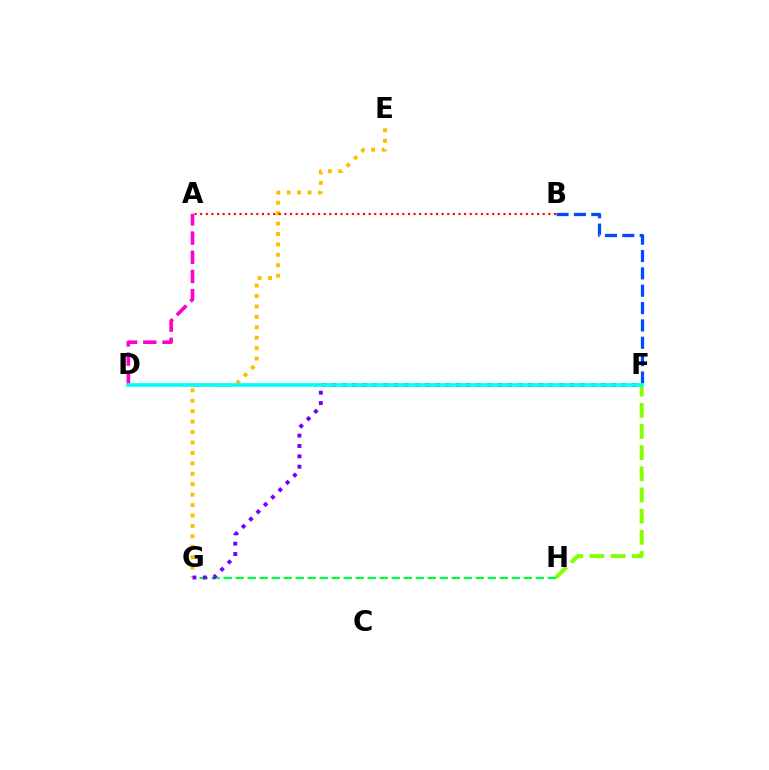{('G', 'H'): [{'color': '#00ff39', 'line_style': 'dashed', 'thickness': 1.63}], ('E', 'G'): [{'color': '#ffbd00', 'line_style': 'dotted', 'thickness': 2.83}], ('F', 'H'): [{'color': '#84ff00', 'line_style': 'dashed', 'thickness': 2.88}], ('F', 'G'): [{'color': '#7200ff', 'line_style': 'dotted', 'thickness': 2.81}], ('A', 'B'): [{'color': '#ff0000', 'line_style': 'dotted', 'thickness': 1.53}], ('A', 'D'): [{'color': '#ff00cf', 'line_style': 'dashed', 'thickness': 2.61}], ('B', 'F'): [{'color': '#004bff', 'line_style': 'dashed', 'thickness': 2.36}], ('D', 'F'): [{'color': '#00fff6', 'line_style': 'solid', 'thickness': 2.66}]}